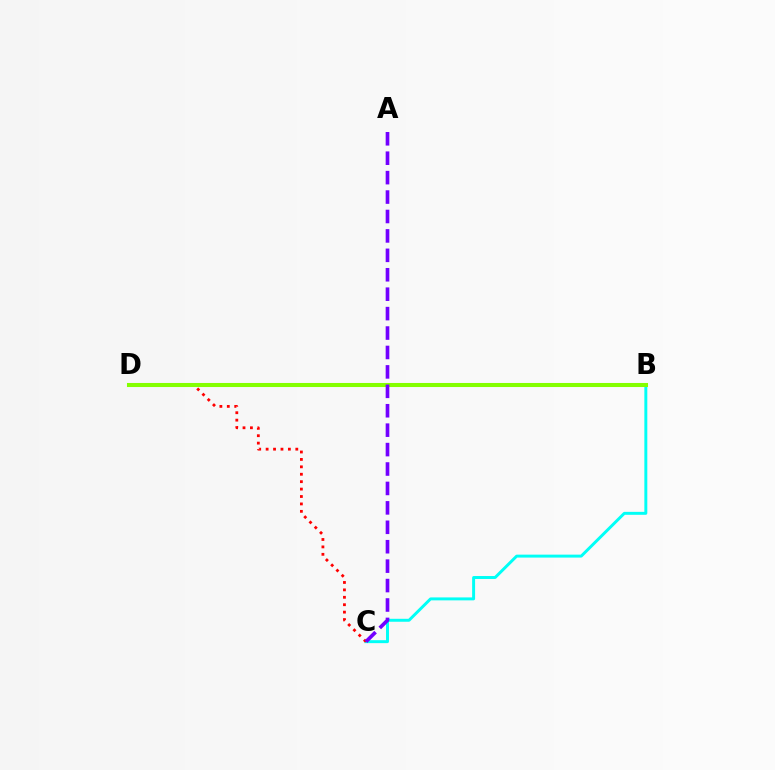{('B', 'C'): [{'color': '#00fff6', 'line_style': 'solid', 'thickness': 2.13}], ('C', 'D'): [{'color': '#ff0000', 'line_style': 'dotted', 'thickness': 2.02}], ('B', 'D'): [{'color': '#84ff00', 'line_style': 'solid', 'thickness': 2.92}], ('A', 'C'): [{'color': '#7200ff', 'line_style': 'dashed', 'thickness': 2.64}]}